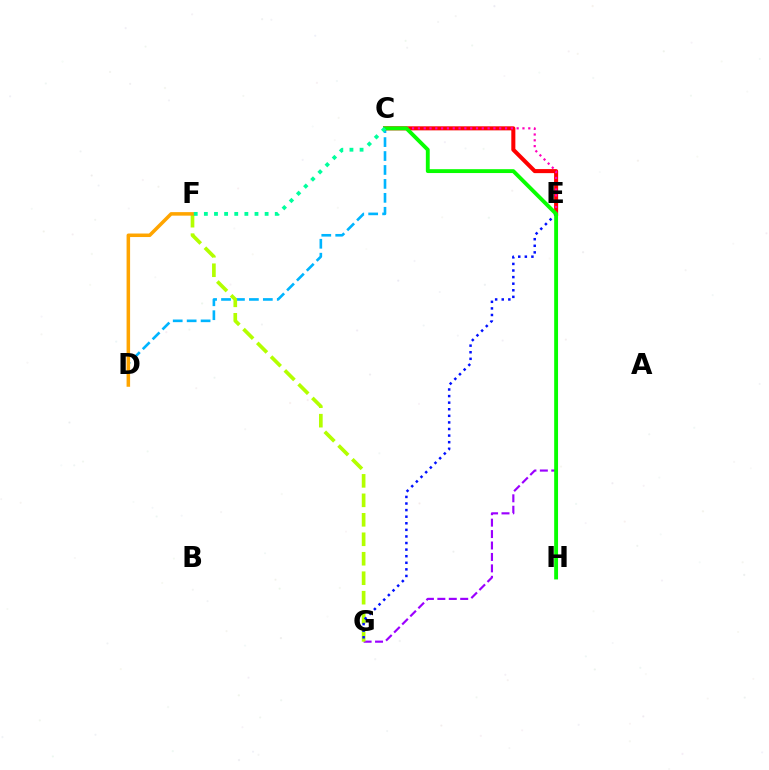{('E', 'G'): [{'color': '#9b00ff', 'line_style': 'dashed', 'thickness': 1.55}, {'color': '#0010ff', 'line_style': 'dotted', 'thickness': 1.79}], ('C', 'D'): [{'color': '#00b5ff', 'line_style': 'dashed', 'thickness': 1.89}], ('C', 'E'): [{'color': '#ff0000', 'line_style': 'solid', 'thickness': 2.91}, {'color': '#ff00bd', 'line_style': 'dotted', 'thickness': 1.58}], ('F', 'G'): [{'color': '#b3ff00', 'line_style': 'dashed', 'thickness': 2.65}], ('D', 'F'): [{'color': '#ffa500', 'line_style': 'solid', 'thickness': 2.54}], ('C', 'H'): [{'color': '#08ff00', 'line_style': 'solid', 'thickness': 2.78}], ('C', 'F'): [{'color': '#00ff9d', 'line_style': 'dotted', 'thickness': 2.75}]}